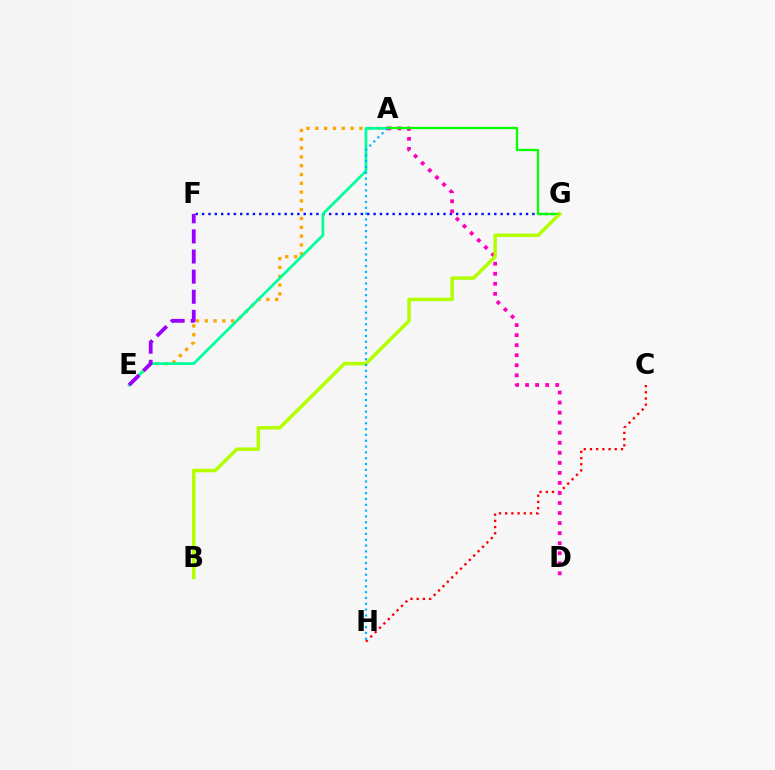{('A', 'E'): [{'color': '#ffa500', 'line_style': 'dotted', 'thickness': 2.39}, {'color': '#00ff9d', 'line_style': 'solid', 'thickness': 1.99}], ('F', 'G'): [{'color': '#0010ff', 'line_style': 'dotted', 'thickness': 1.73}], ('C', 'H'): [{'color': '#ff0000', 'line_style': 'dotted', 'thickness': 1.68}], ('A', 'D'): [{'color': '#ff00bd', 'line_style': 'dotted', 'thickness': 2.73}], ('A', 'G'): [{'color': '#08ff00', 'line_style': 'solid', 'thickness': 1.66}], ('B', 'G'): [{'color': '#b3ff00', 'line_style': 'solid', 'thickness': 2.51}], ('A', 'H'): [{'color': '#00b5ff', 'line_style': 'dotted', 'thickness': 1.58}], ('E', 'F'): [{'color': '#9b00ff', 'line_style': 'dashed', 'thickness': 2.73}]}